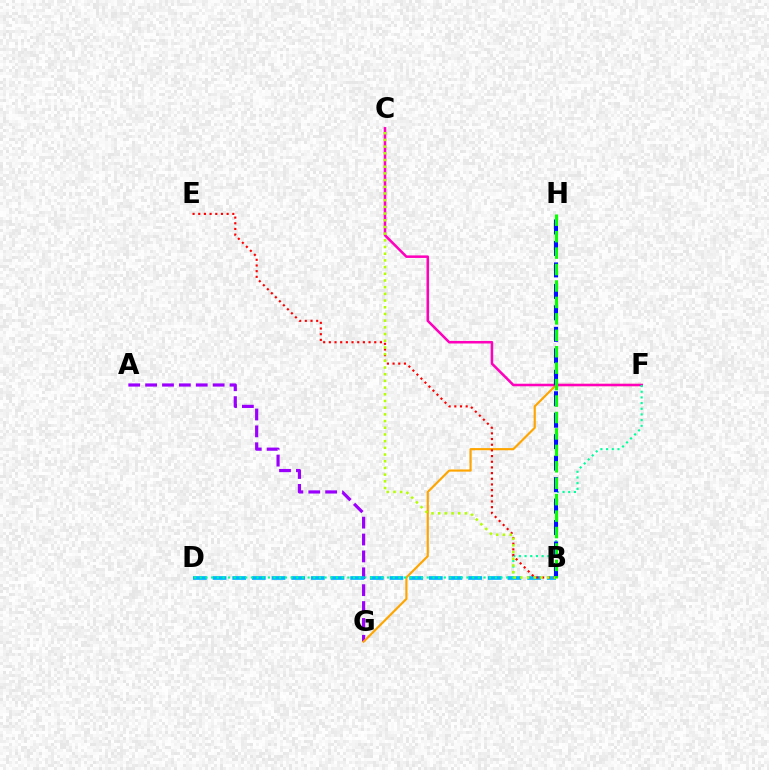{('A', 'G'): [{'color': '#9b00ff', 'line_style': 'dashed', 'thickness': 2.29}], ('F', 'G'): [{'color': '#ffa500', 'line_style': 'solid', 'thickness': 1.56}], ('B', 'D'): [{'color': '#00b5ff', 'line_style': 'dashed', 'thickness': 2.67}], ('C', 'F'): [{'color': '#ff00bd', 'line_style': 'solid', 'thickness': 1.83}], ('D', 'F'): [{'color': '#00ff9d', 'line_style': 'dotted', 'thickness': 1.54}], ('B', 'E'): [{'color': '#ff0000', 'line_style': 'dotted', 'thickness': 1.54}], ('B', 'H'): [{'color': '#0010ff', 'line_style': 'dashed', 'thickness': 2.92}, {'color': '#08ff00', 'line_style': 'dashed', 'thickness': 2.23}], ('B', 'C'): [{'color': '#b3ff00', 'line_style': 'dotted', 'thickness': 1.82}]}